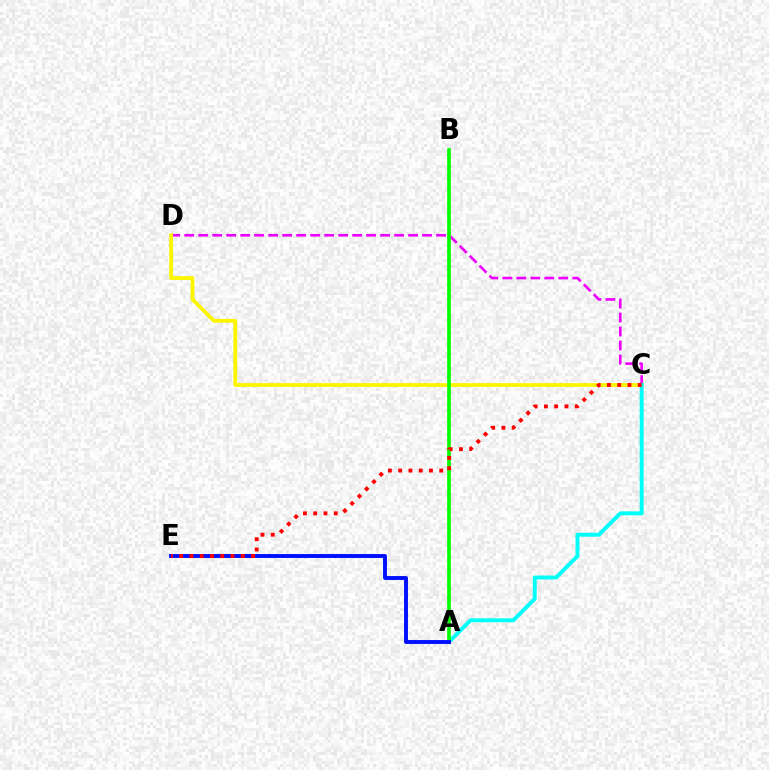{('C', 'D'): [{'color': '#ee00ff', 'line_style': 'dashed', 'thickness': 1.9}, {'color': '#fcf500', 'line_style': 'solid', 'thickness': 2.75}], ('A', 'C'): [{'color': '#00fff6', 'line_style': 'solid', 'thickness': 2.83}], ('A', 'B'): [{'color': '#08ff00', 'line_style': 'solid', 'thickness': 2.65}], ('A', 'E'): [{'color': '#0010ff', 'line_style': 'solid', 'thickness': 2.82}], ('C', 'E'): [{'color': '#ff0000', 'line_style': 'dotted', 'thickness': 2.79}]}